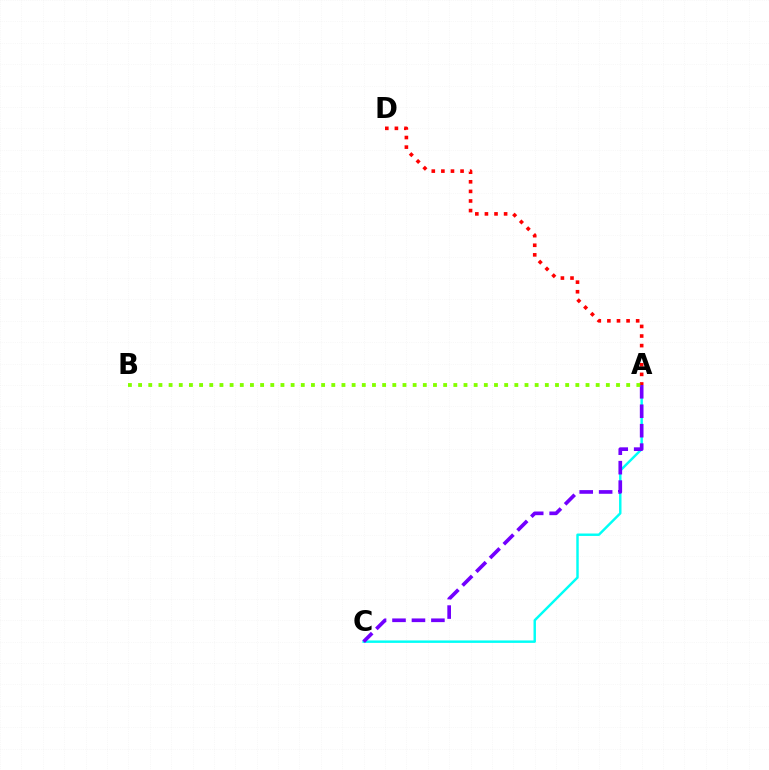{('A', 'C'): [{'color': '#00fff6', 'line_style': 'solid', 'thickness': 1.76}, {'color': '#7200ff', 'line_style': 'dashed', 'thickness': 2.64}], ('A', 'D'): [{'color': '#ff0000', 'line_style': 'dotted', 'thickness': 2.61}], ('A', 'B'): [{'color': '#84ff00', 'line_style': 'dotted', 'thickness': 2.76}]}